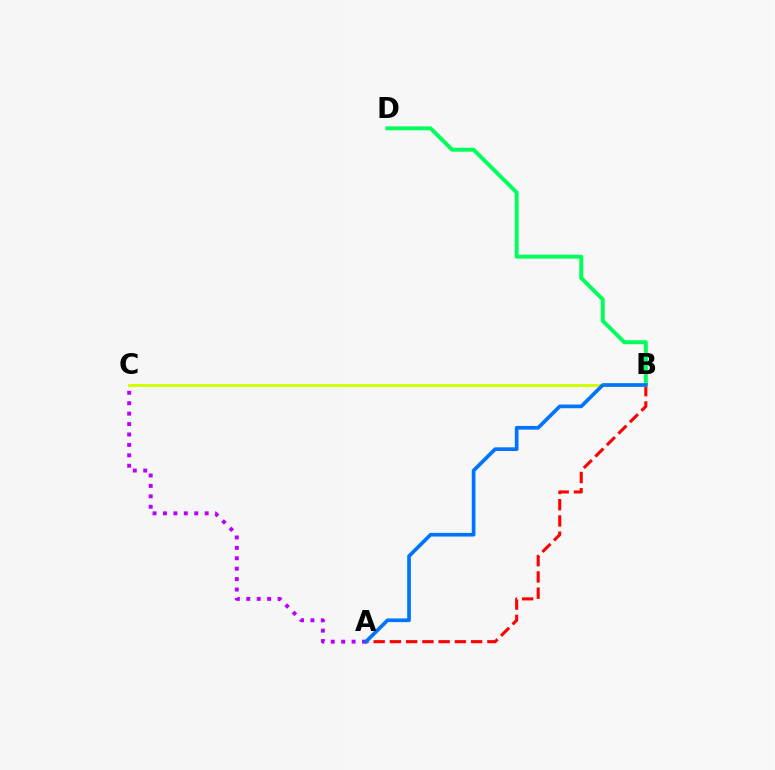{('A', 'C'): [{'color': '#b900ff', 'line_style': 'dotted', 'thickness': 2.83}], ('B', 'D'): [{'color': '#00ff5c', 'line_style': 'solid', 'thickness': 2.84}], ('A', 'B'): [{'color': '#ff0000', 'line_style': 'dashed', 'thickness': 2.21}, {'color': '#0074ff', 'line_style': 'solid', 'thickness': 2.65}], ('B', 'C'): [{'color': '#d1ff00', 'line_style': 'solid', 'thickness': 2.12}]}